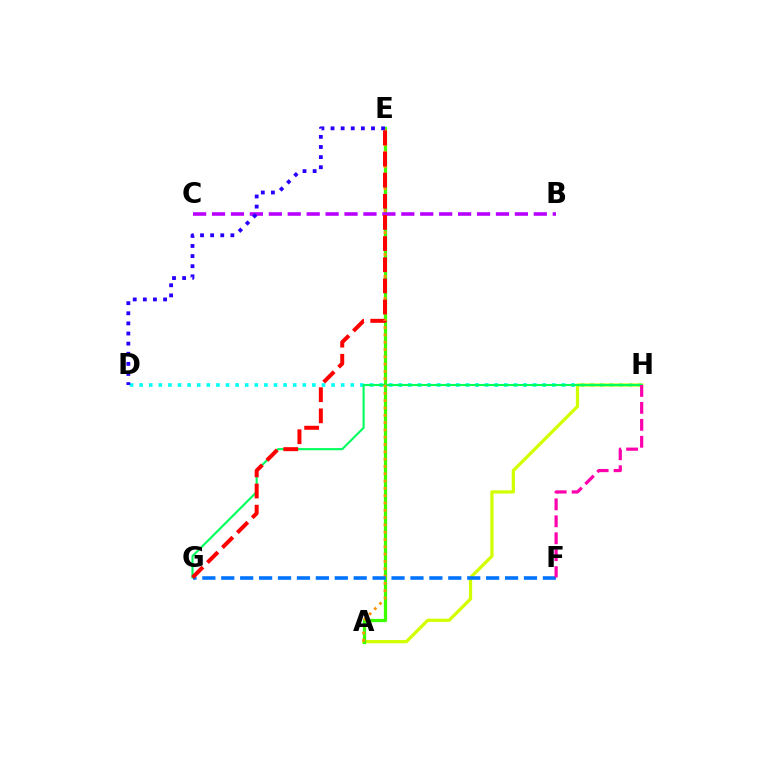{('D', 'H'): [{'color': '#00fff6', 'line_style': 'dotted', 'thickness': 2.61}], ('A', 'H'): [{'color': '#d1ff00', 'line_style': 'solid', 'thickness': 2.32}], ('A', 'E'): [{'color': '#3dff00', 'line_style': 'solid', 'thickness': 2.34}, {'color': '#ff9400', 'line_style': 'dotted', 'thickness': 1.99}], ('G', 'H'): [{'color': '#00ff5c', 'line_style': 'solid', 'thickness': 1.52}], ('B', 'C'): [{'color': '#b900ff', 'line_style': 'dashed', 'thickness': 2.57}], ('F', 'G'): [{'color': '#0074ff', 'line_style': 'dashed', 'thickness': 2.57}], ('F', 'H'): [{'color': '#ff00ac', 'line_style': 'dashed', 'thickness': 2.3}], ('D', 'E'): [{'color': '#2500ff', 'line_style': 'dotted', 'thickness': 2.75}], ('E', 'G'): [{'color': '#ff0000', 'line_style': 'dashed', 'thickness': 2.87}]}